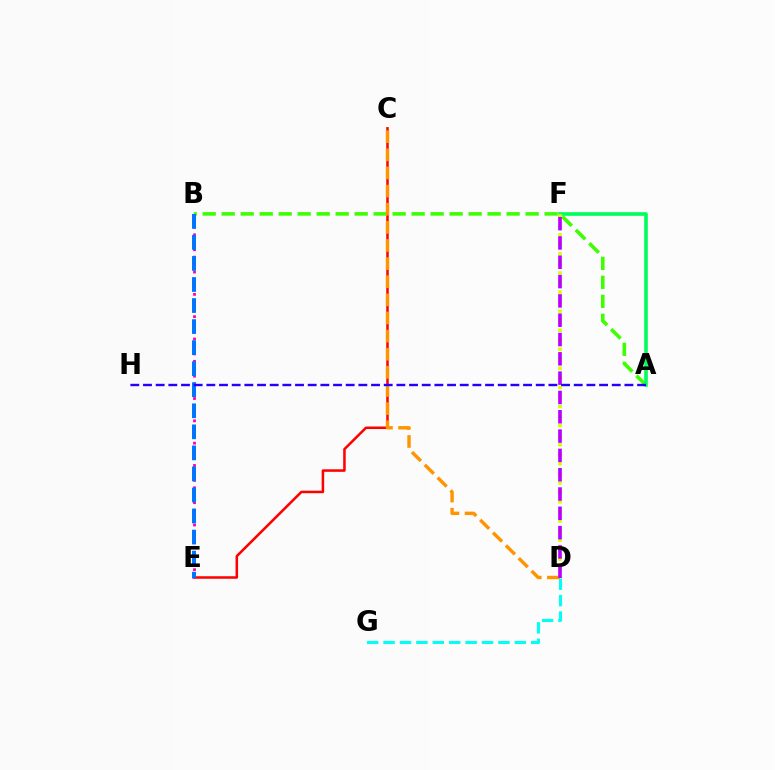{('D', 'G'): [{'color': '#00fff6', 'line_style': 'dashed', 'thickness': 2.23}], ('C', 'E'): [{'color': '#ff0000', 'line_style': 'solid', 'thickness': 1.82}], ('A', 'B'): [{'color': '#3dff00', 'line_style': 'dashed', 'thickness': 2.58}], ('B', 'E'): [{'color': '#ff00ac', 'line_style': 'dotted', 'thickness': 2.02}, {'color': '#0074ff', 'line_style': 'dashed', 'thickness': 2.86}], ('C', 'D'): [{'color': '#ff9400', 'line_style': 'dashed', 'thickness': 2.46}], ('A', 'F'): [{'color': '#00ff5c', 'line_style': 'solid', 'thickness': 2.63}], ('D', 'F'): [{'color': '#d1ff00', 'line_style': 'dotted', 'thickness': 2.59}, {'color': '#b900ff', 'line_style': 'dashed', 'thickness': 2.62}], ('A', 'H'): [{'color': '#2500ff', 'line_style': 'dashed', 'thickness': 1.72}]}